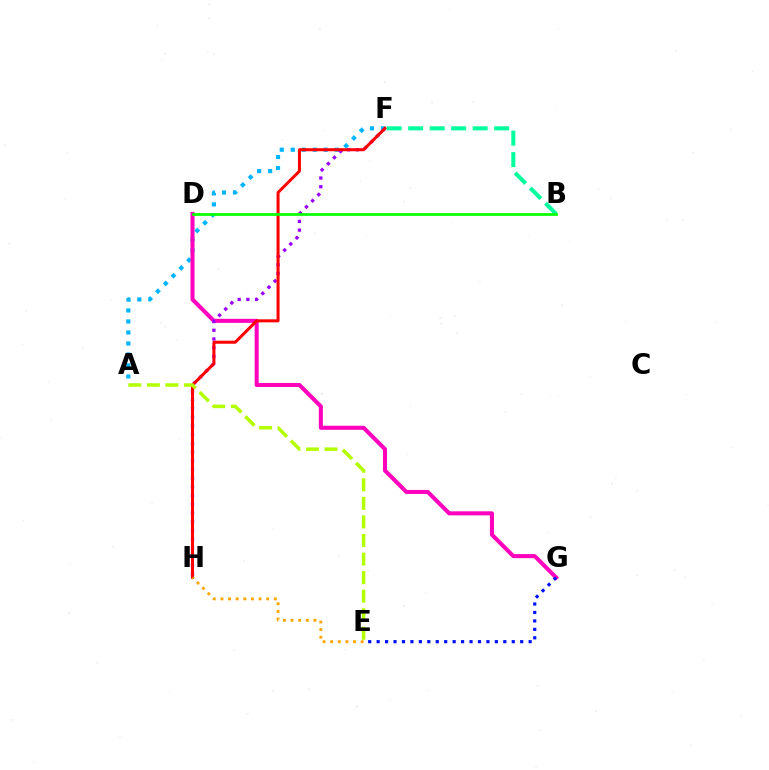{('A', 'F'): [{'color': '#00b5ff', 'line_style': 'dotted', 'thickness': 2.99}], ('D', 'G'): [{'color': '#ff00bd', 'line_style': 'solid', 'thickness': 2.91}], ('F', 'H'): [{'color': '#9b00ff', 'line_style': 'dotted', 'thickness': 2.37}, {'color': '#ff0000', 'line_style': 'solid', 'thickness': 2.17}], ('E', 'G'): [{'color': '#0010ff', 'line_style': 'dotted', 'thickness': 2.29}], ('B', 'F'): [{'color': '#00ff9d', 'line_style': 'dashed', 'thickness': 2.92}], ('B', 'D'): [{'color': '#08ff00', 'line_style': 'solid', 'thickness': 1.96}], ('A', 'E'): [{'color': '#b3ff00', 'line_style': 'dashed', 'thickness': 2.52}], ('E', 'H'): [{'color': '#ffa500', 'line_style': 'dotted', 'thickness': 2.07}]}